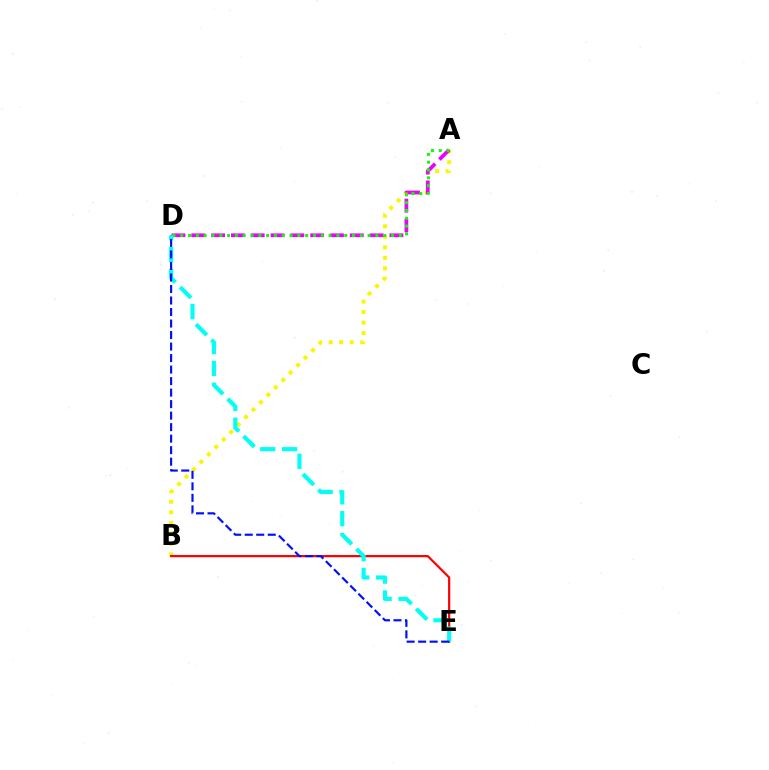{('A', 'B'): [{'color': '#fcf500', 'line_style': 'dotted', 'thickness': 2.86}], ('B', 'E'): [{'color': '#ff0000', 'line_style': 'solid', 'thickness': 1.58}], ('A', 'D'): [{'color': '#ee00ff', 'line_style': 'dashed', 'thickness': 2.69}, {'color': '#08ff00', 'line_style': 'dotted', 'thickness': 2.12}], ('D', 'E'): [{'color': '#00fff6', 'line_style': 'dashed', 'thickness': 2.98}, {'color': '#0010ff', 'line_style': 'dashed', 'thickness': 1.56}]}